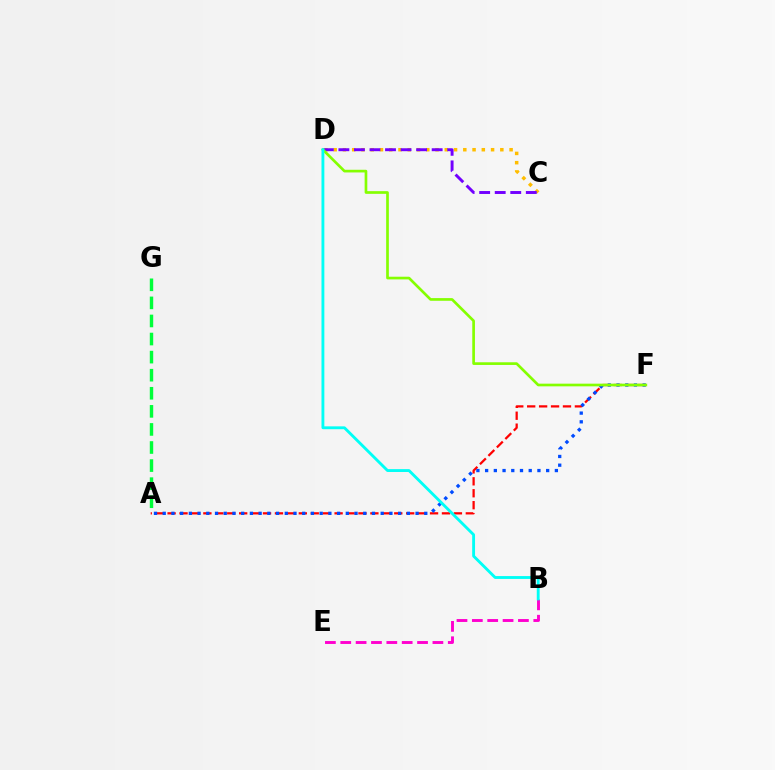{('B', 'E'): [{'color': '#ff00cf', 'line_style': 'dashed', 'thickness': 2.09}], ('A', 'F'): [{'color': '#ff0000', 'line_style': 'dashed', 'thickness': 1.62}, {'color': '#004bff', 'line_style': 'dotted', 'thickness': 2.37}], ('A', 'G'): [{'color': '#00ff39', 'line_style': 'dashed', 'thickness': 2.46}], ('C', 'D'): [{'color': '#ffbd00', 'line_style': 'dotted', 'thickness': 2.52}, {'color': '#7200ff', 'line_style': 'dashed', 'thickness': 2.11}], ('D', 'F'): [{'color': '#84ff00', 'line_style': 'solid', 'thickness': 1.93}], ('B', 'D'): [{'color': '#00fff6', 'line_style': 'solid', 'thickness': 2.06}]}